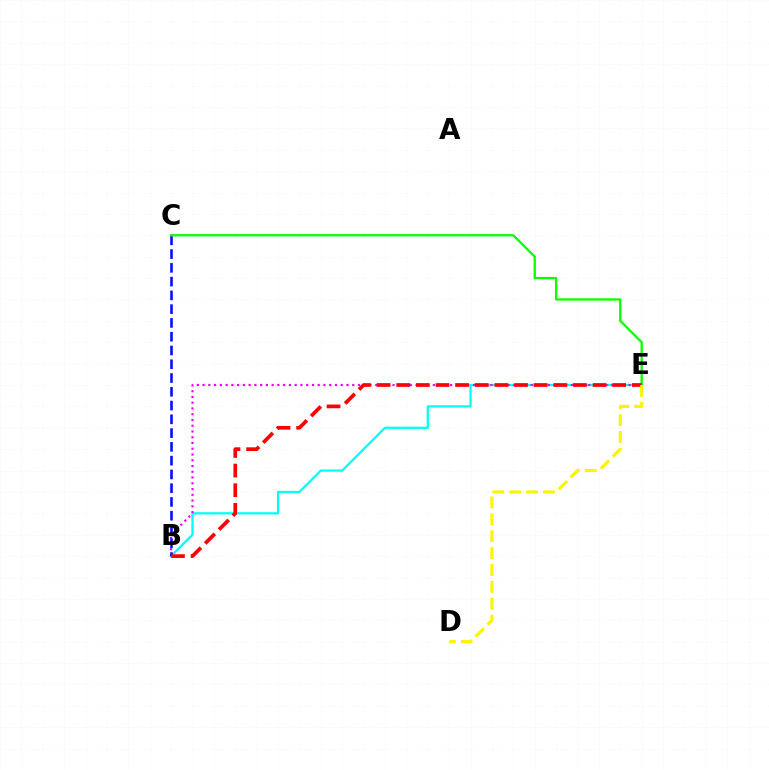{('B', 'E'): [{'color': '#00fff6', 'line_style': 'solid', 'thickness': 1.62}, {'color': '#ee00ff', 'line_style': 'dotted', 'thickness': 1.56}, {'color': '#ff0000', 'line_style': 'dashed', 'thickness': 2.67}], ('B', 'C'): [{'color': '#0010ff', 'line_style': 'dashed', 'thickness': 1.87}], ('C', 'E'): [{'color': '#08ff00', 'line_style': 'solid', 'thickness': 1.65}], ('D', 'E'): [{'color': '#fcf500', 'line_style': 'dashed', 'thickness': 2.29}]}